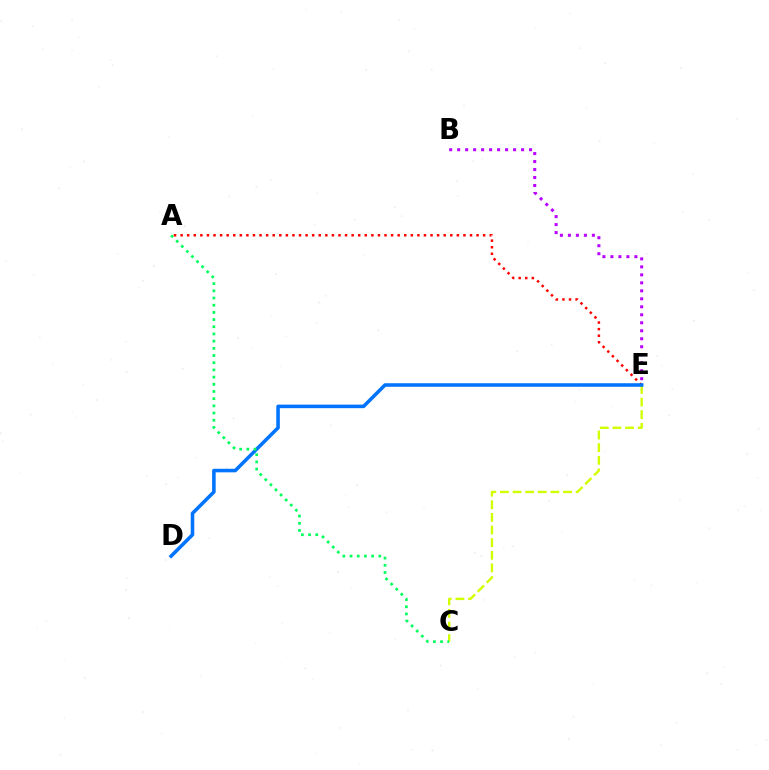{('A', 'E'): [{'color': '#ff0000', 'line_style': 'dotted', 'thickness': 1.79}], ('C', 'E'): [{'color': '#d1ff00', 'line_style': 'dashed', 'thickness': 1.72}], ('D', 'E'): [{'color': '#0074ff', 'line_style': 'solid', 'thickness': 2.56}], ('A', 'C'): [{'color': '#00ff5c', 'line_style': 'dotted', 'thickness': 1.95}], ('B', 'E'): [{'color': '#b900ff', 'line_style': 'dotted', 'thickness': 2.17}]}